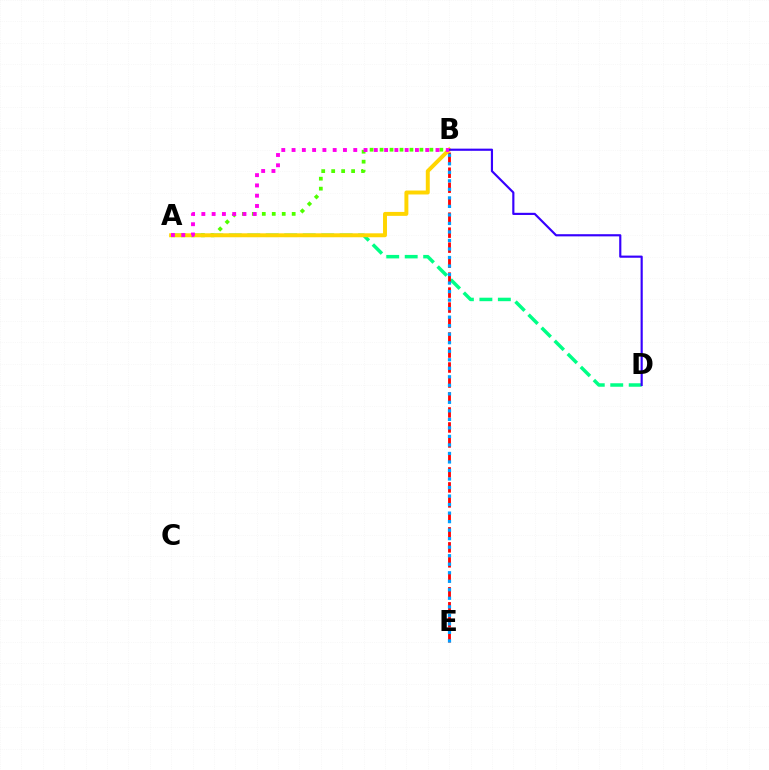{('A', 'D'): [{'color': '#00ff86', 'line_style': 'dashed', 'thickness': 2.51}], ('A', 'B'): [{'color': '#4fff00', 'line_style': 'dotted', 'thickness': 2.71}, {'color': '#ffd500', 'line_style': 'solid', 'thickness': 2.84}, {'color': '#ff00ed', 'line_style': 'dotted', 'thickness': 2.79}], ('B', 'E'): [{'color': '#ff0000', 'line_style': 'dashed', 'thickness': 2.04}, {'color': '#009eff', 'line_style': 'dotted', 'thickness': 2.31}], ('B', 'D'): [{'color': '#3700ff', 'line_style': 'solid', 'thickness': 1.56}]}